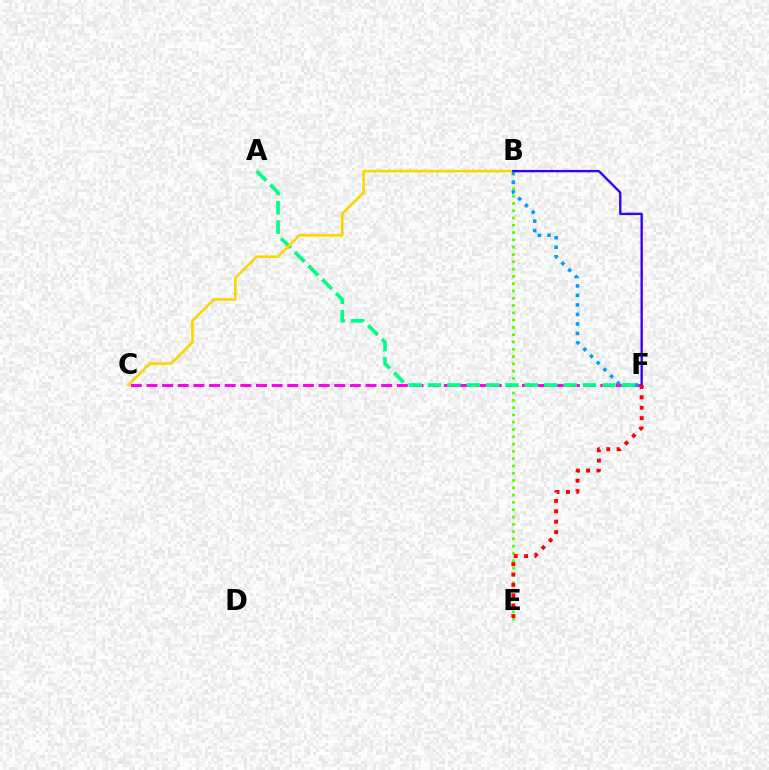{('C', 'F'): [{'color': '#ff00ed', 'line_style': 'dashed', 'thickness': 2.13}], ('B', 'E'): [{'color': '#4fff00', 'line_style': 'dotted', 'thickness': 1.98}], ('B', 'F'): [{'color': '#009eff', 'line_style': 'dotted', 'thickness': 2.58}, {'color': '#3700ff', 'line_style': 'solid', 'thickness': 1.72}], ('A', 'F'): [{'color': '#00ff86', 'line_style': 'dashed', 'thickness': 2.63}], ('B', 'C'): [{'color': '#ffd500', 'line_style': 'solid', 'thickness': 1.87}], ('E', 'F'): [{'color': '#ff0000', 'line_style': 'dotted', 'thickness': 2.82}]}